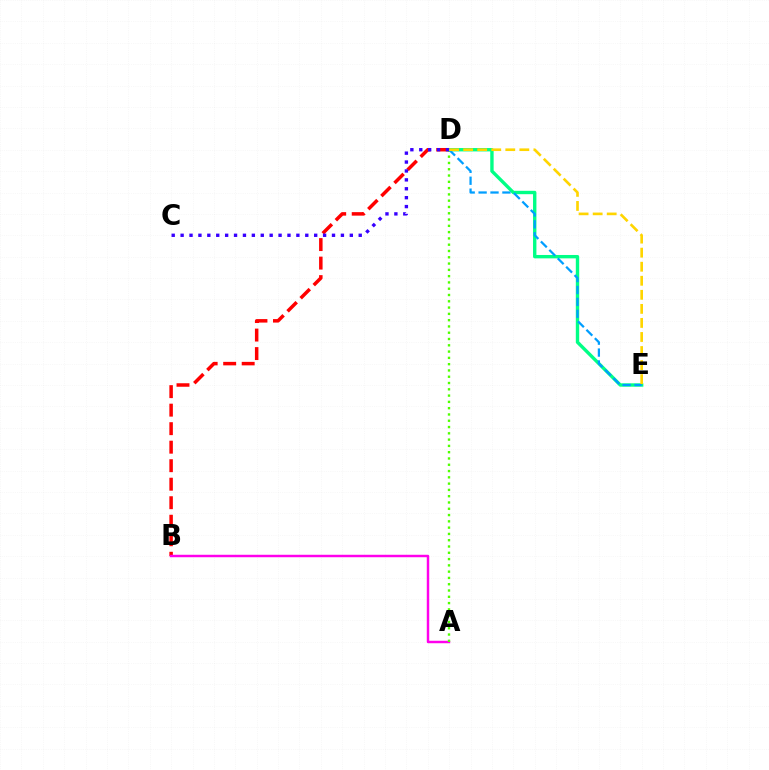{('B', 'D'): [{'color': '#ff0000', 'line_style': 'dashed', 'thickness': 2.51}], ('A', 'B'): [{'color': '#ff00ed', 'line_style': 'solid', 'thickness': 1.77}], ('D', 'E'): [{'color': '#00ff86', 'line_style': 'solid', 'thickness': 2.43}, {'color': '#009eff', 'line_style': 'dashed', 'thickness': 1.62}, {'color': '#ffd500', 'line_style': 'dashed', 'thickness': 1.91}], ('A', 'D'): [{'color': '#4fff00', 'line_style': 'dotted', 'thickness': 1.71}], ('C', 'D'): [{'color': '#3700ff', 'line_style': 'dotted', 'thickness': 2.42}]}